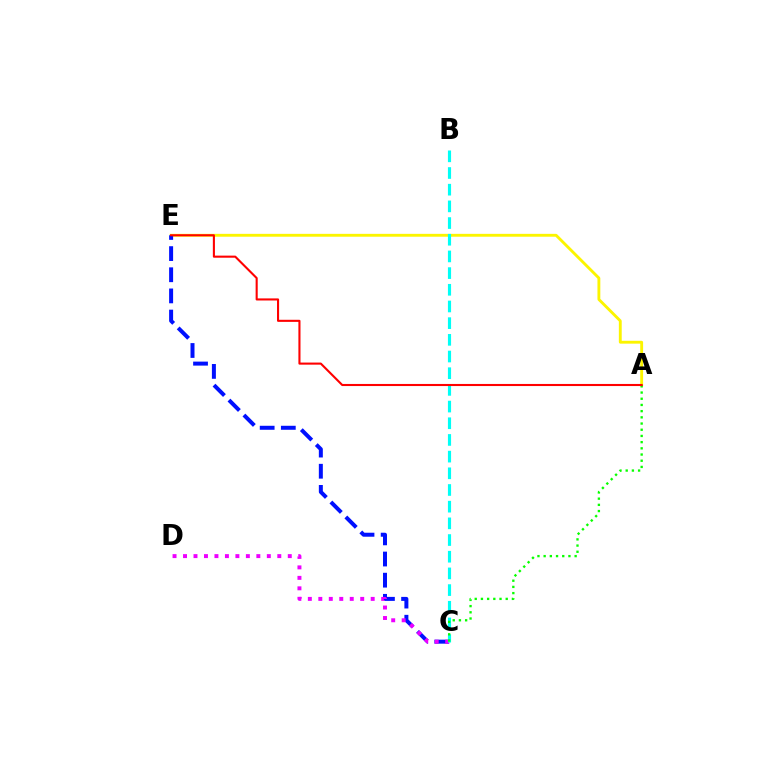{('A', 'E'): [{'color': '#fcf500', 'line_style': 'solid', 'thickness': 2.06}, {'color': '#ff0000', 'line_style': 'solid', 'thickness': 1.51}], ('C', 'E'): [{'color': '#0010ff', 'line_style': 'dashed', 'thickness': 2.87}], ('C', 'D'): [{'color': '#ee00ff', 'line_style': 'dotted', 'thickness': 2.85}], ('B', 'C'): [{'color': '#00fff6', 'line_style': 'dashed', 'thickness': 2.27}], ('A', 'C'): [{'color': '#08ff00', 'line_style': 'dotted', 'thickness': 1.68}]}